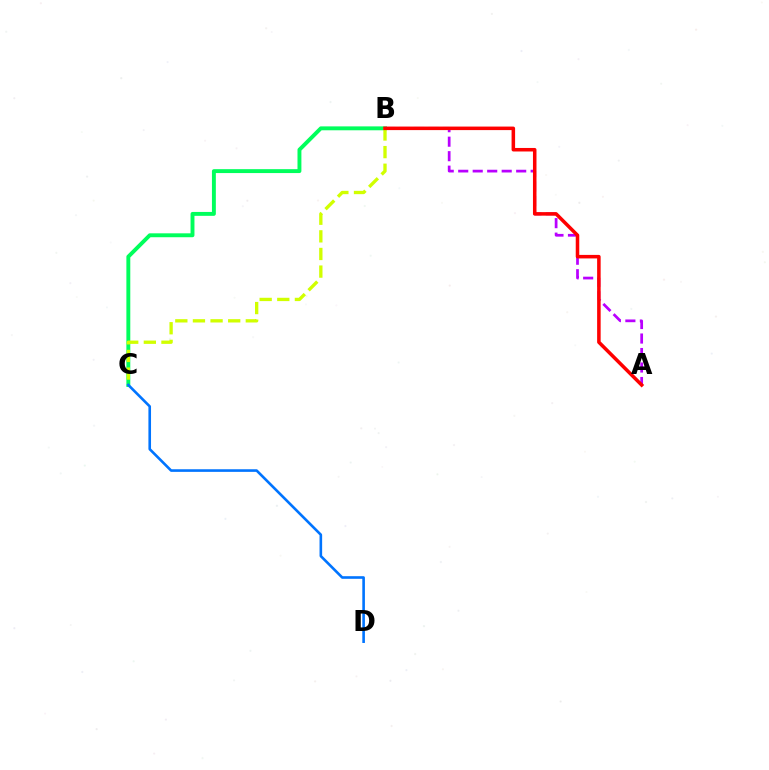{('B', 'C'): [{'color': '#00ff5c', 'line_style': 'solid', 'thickness': 2.81}, {'color': '#d1ff00', 'line_style': 'dashed', 'thickness': 2.39}], ('A', 'B'): [{'color': '#b900ff', 'line_style': 'dashed', 'thickness': 1.97}, {'color': '#ff0000', 'line_style': 'solid', 'thickness': 2.54}], ('C', 'D'): [{'color': '#0074ff', 'line_style': 'solid', 'thickness': 1.88}]}